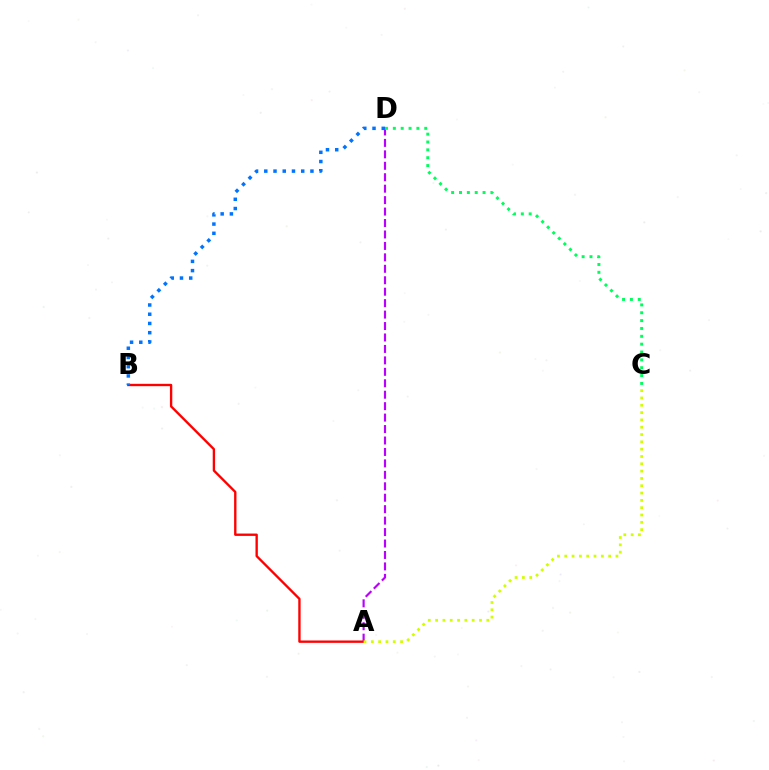{('A', 'D'): [{'color': '#b900ff', 'line_style': 'dashed', 'thickness': 1.55}], ('A', 'B'): [{'color': '#ff0000', 'line_style': 'solid', 'thickness': 1.7}], ('A', 'C'): [{'color': '#d1ff00', 'line_style': 'dotted', 'thickness': 1.99}], ('C', 'D'): [{'color': '#00ff5c', 'line_style': 'dotted', 'thickness': 2.13}], ('B', 'D'): [{'color': '#0074ff', 'line_style': 'dotted', 'thickness': 2.51}]}